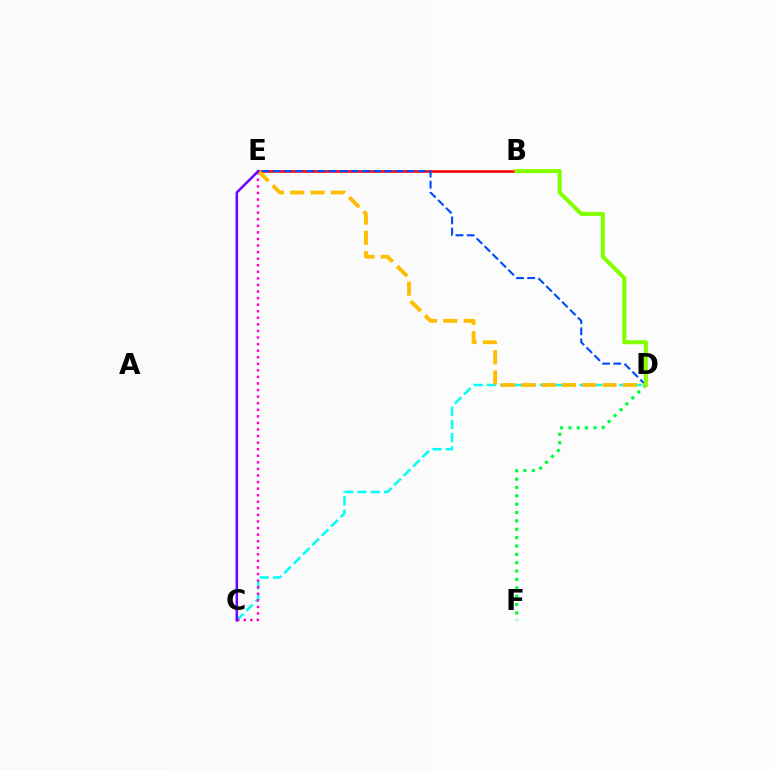{('C', 'D'): [{'color': '#00fff6', 'line_style': 'dashed', 'thickness': 1.8}], ('C', 'E'): [{'color': '#ff00cf', 'line_style': 'dotted', 'thickness': 1.79}, {'color': '#7200ff', 'line_style': 'solid', 'thickness': 1.81}], ('B', 'E'): [{'color': '#ff0000', 'line_style': 'solid', 'thickness': 1.83}], ('D', 'E'): [{'color': '#004bff', 'line_style': 'dashed', 'thickness': 1.52}, {'color': '#ffbd00', 'line_style': 'dashed', 'thickness': 2.76}], ('D', 'F'): [{'color': '#00ff39', 'line_style': 'dotted', 'thickness': 2.27}], ('B', 'D'): [{'color': '#84ff00', 'line_style': 'solid', 'thickness': 2.92}]}